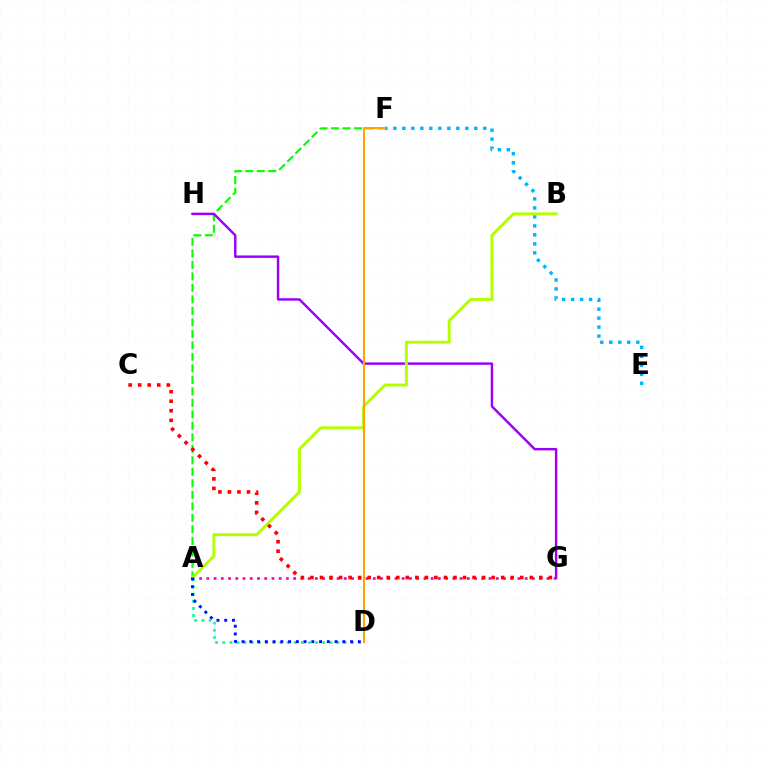{('A', 'G'): [{'color': '#ff00bd', 'line_style': 'dotted', 'thickness': 1.97}], ('E', 'F'): [{'color': '#00b5ff', 'line_style': 'dotted', 'thickness': 2.44}], ('A', 'F'): [{'color': '#08ff00', 'line_style': 'dashed', 'thickness': 1.56}], ('A', 'D'): [{'color': '#00ff9d', 'line_style': 'dotted', 'thickness': 1.94}, {'color': '#0010ff', 'line_style': 'dotted', 'thickness': 2.11}], ('G', 'H'): [{'color': '#9b00ff', 'line_style': 'solid', 'thickness': 1.76}], ('A', 'B'): [{'color': '#b3ff00', 'line_style': 'solid', 'thickness': 2.11}], ('C', 'G'): [{'color': '#ff0000', 'line_style': 'dotted', 'thickness': 2.59}], ('D', 'F'): [{'color': '#ffa500', 'line_style': 'solid', 'thickness': 1.52}]}